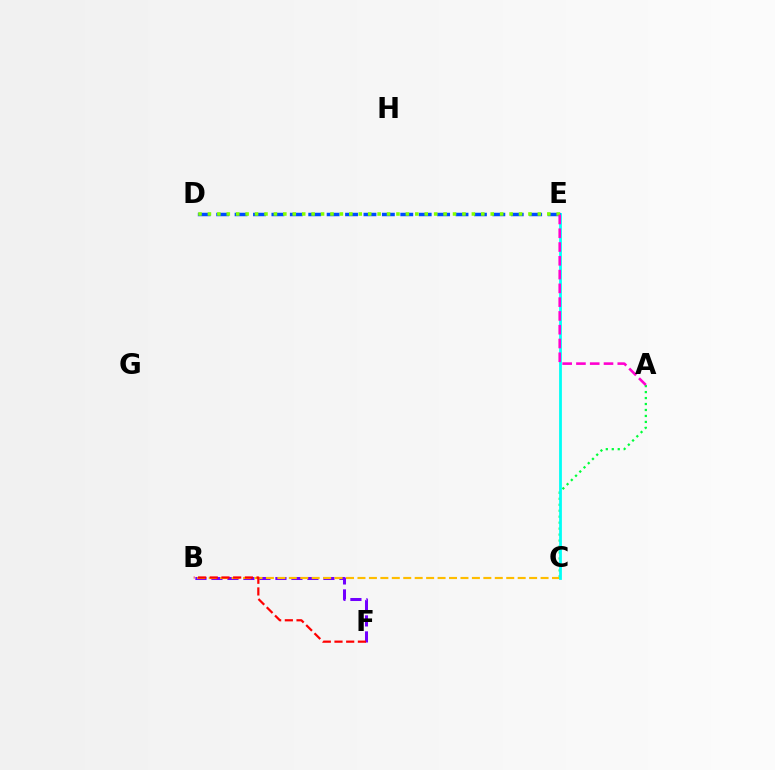{('A', 'C'): [{'color': '#00ff39', 'line_style': 'dotted', 'thickness': 1.62}], ('B', 'F'): [{'color': '#7200ff', 'line_style': 'dashed', 'thickness': 2.17}, {'color': '#ff0000', 'line_style': 'dashed', 'thickness': 1.59}], ('B', 'C'): [{'color': '#ffbd00', 'line_style': 'dashed', 'thickness': 1.55}], ('C', 'E'): [{'color': '#00fff6', 'line_style': 'solid', 'thickness': 2.01}], ('D', 'E'): [{'color': '#004bff', 'line_style': 'dashed', 'thickness': 2.5}, {'color': '#84ff00', 'line_style': 'dotted', 'thickness': 2.56}], ('A', 'E'): [{'color': '#ff00cf', 'line_style': 'dashed', 'thickness': 1.87}]}